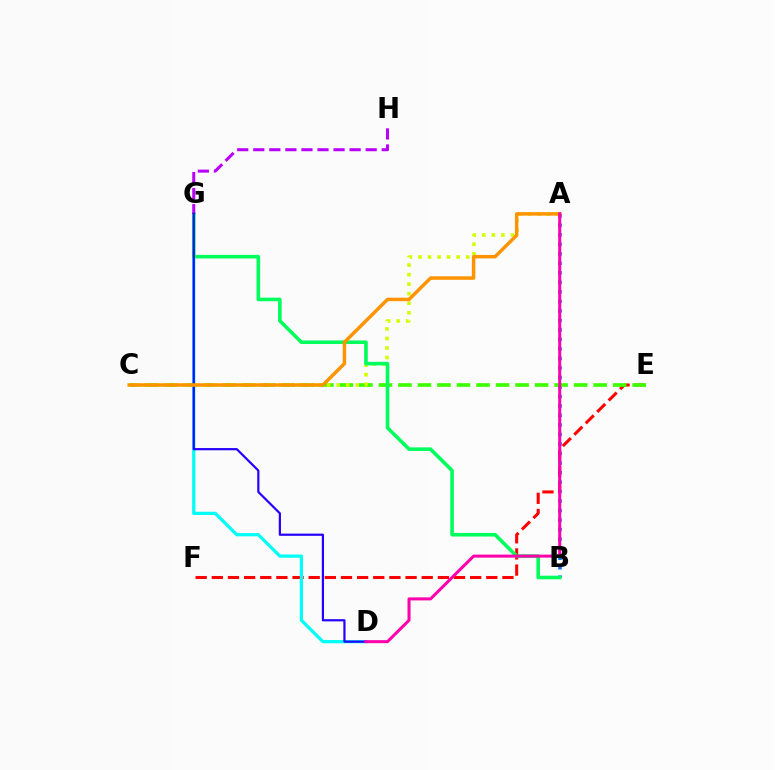{('A', 'B'): [{'color': '#0074ff', 'line_style': 'dotted', 'thickness': 2.58}], ('E', 'F'): [{'color': '#ff0000', 'line_style': 'dashed', 'thickness': 2.19}], ('D', 'G'): [{'color': '#00fff6', 'line_style': 'solid', 'thickness': 2.33}, {'color': '#2500ff', 'line_style': 'solid', 'thickness': 1.59}], ('C', 'E'): [{'color': '#3dff00', 'line_style': 'dashed', 'thickness': 2.65}], ('A', 'C'): [{'color': '#d1ff00', 'line_style': 'dotted', 'thickness': 2.59}, {'color': '#ff9400', 'line_style': 'solid', 'thickness': 2.5}], ('B', 'G'): [{'color': '#00ff5c', 'line_style': 'solid', 'thickness': 2.58}], ('G', 'H'): [{'color': '#b900ff', 'line_style': 'dashed', 'thickness': 2.18}], ('A', 'D'): [{'color': '#ff00ac', 'line_style': 'solid', 'thickness': 2.18}]}